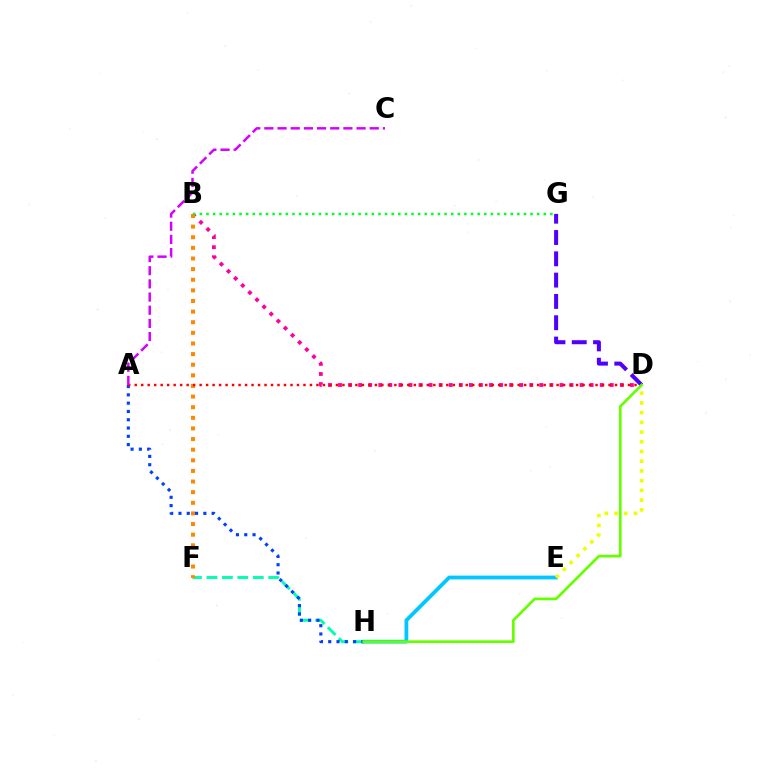{('E', 'H'): [{'color': '#00c7ff', 'line_style': 'solid', 'thickness': 2.72}], ('B', 'D'): [{'color': '#ff00a0', 'line_style': 'dotted', 'thickness': 2.73}], ('D', 'E'): [{'color': '#eeff00', 'line_style': 'dotted', 'thickness': 2.64}], ('F', 'H'): [{'color': '#00ffaf', 'line_style': 'dashed', 'thickness': 2.1}], ('B', 'F'): [{'color': '#ff8800', 'line_style': 'dotted', 'thickness': 2.89}], ('A', 'H'): [{'color': '#003fff', 'line_style': 'dotted', 'thickness': 2.25}], ('A', 'D'): [{'color': '#ff0000', 'line_style': 'dotted', 'thickness': 1.76}], ('A', 'C'): [{'color': '#d600ff', 'line_style': 'dashed', 'thickness': 1.79}], ('B', 'G'): [{'color': '#00ff27', 'line_style': 'dotted', 'thickness': 1.8}], ('D', 'G'): [{'color': '#4f00ff', 'line_style': 'dashed', 'thickness': 2.89}], ('D', 'H'): [{'color': '#66ff00', 'line_style': 'solid', 'thickness': 1.94}]}